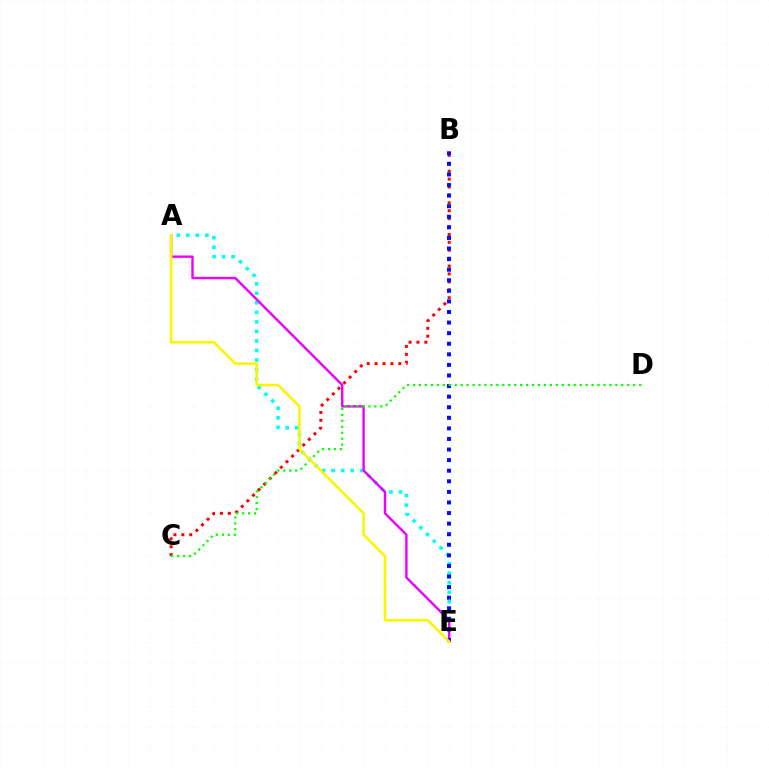{('A', 'E'): [{'color': '#00fff6', 'line_style': 'dotted', 'thickness': 2.59}, {'color': '#ee00ff', 'line_style': 'solid', 'thickness': 1.74}, {'color': '#fcf500', 'line_style': 'solid', 'thickness': 1.85}], ('B', 'C'): [{'color': '#ff0000', 'line_style': 'dotted', 'thickness': 2.15}], ('B', 'E'): [{'color': '#0010ff', 'line_style': 'dotted', 'thickness': 2.87}], ('C', 'D'): [{'color': '#08ff00', 'line_style': 'dotted', 'thickness': 1.62}]}